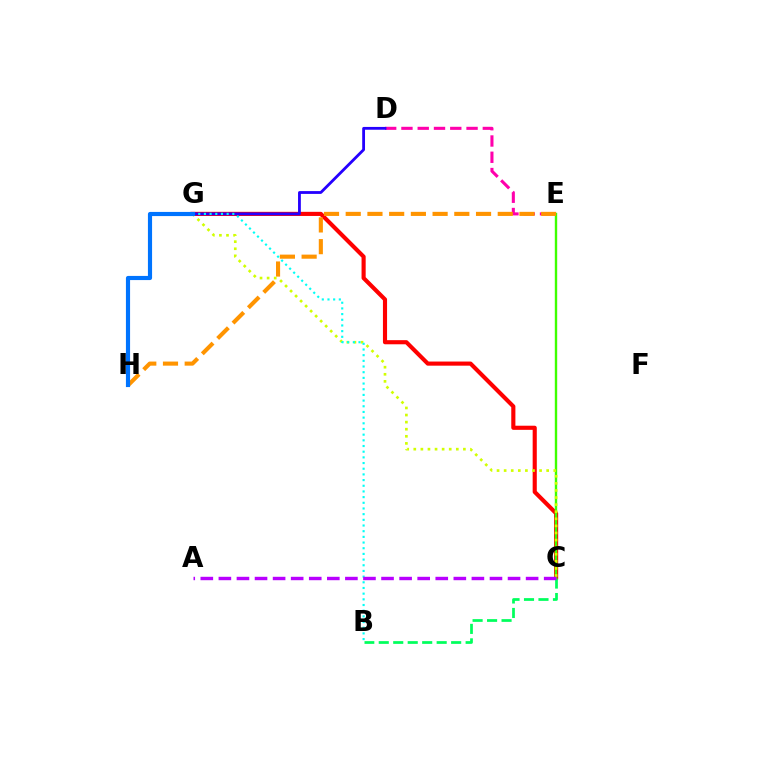{('C', 'G'): [{'color': '#ff0000', 'line_style': 'solid', 'thickness': 2.97}, {'color': '#d1ff00', 'line_style': 'dotted', 'thickness': 1.93}], ('D', 'E'): [{'color': '#ff00ac', 'line_style': 'dashed', 'thickness': 2.21}], ('B', 'C'): [{'color': '#00ff5c', 'line_style': 'dashed', 'thickness': 1.97}], ('C', 'E'): [{'color': '#3dff00', 'line_style': 'solid', 'thickness': 1.72}], ('E', 'H'): [{'color': '#ff9400', 'line_style': 'dashed', 'thickness': 2.95}], ('D', 'G'): [{'color': '#2500ff', 'line_style': 'solid', 'thickness': 2.02}], ('B', 'G'): [{'color': '#00fff6', 'line_style': 'dotted', 'thickness': 1.54}], ('G', 'H'): [{'color': '#0074ff', 'line_style': 'solid', 'thickness': 2.99}], ('A', 'C'): [{'color': '#b900ff', 'line_style': 'dashed', 'thickness': 2.46}]}